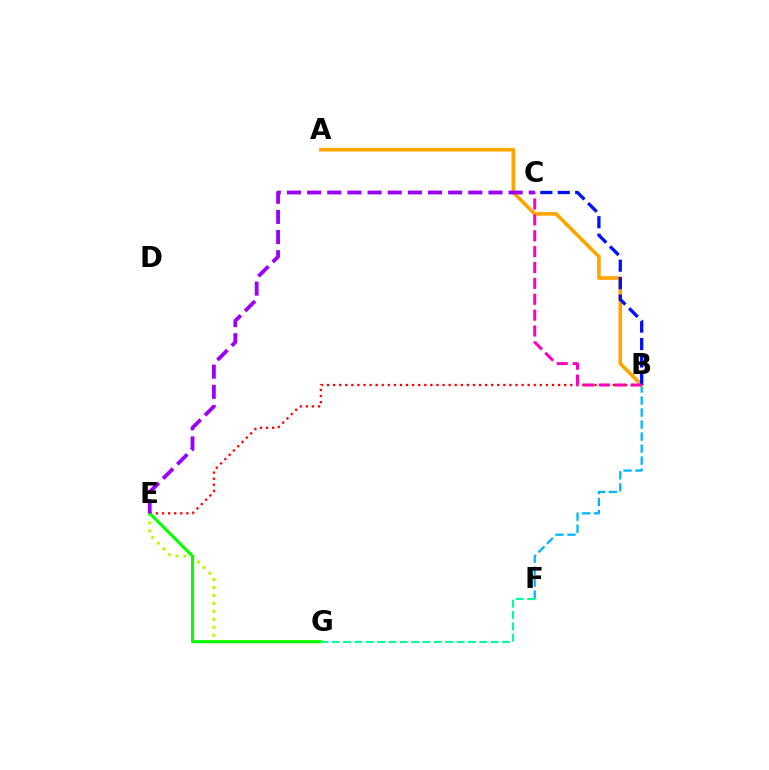{('B', 'F'): [{'color': '#00b5ff', 'line_style': 'dashed', 'thickness': 1.63}], ('B', 'E'): [{'color': '#ff0000', 'line_style': 'dotted', 'thickness': 1.65}], ('A', 'B'): [{'color': '#ffa500', 'line_style': 'solid', 'thickness': 2.61}], ('B', 'C'): [{'color': '#0010ff', 'line_style': 'dashed', 'thickness': 2.37}, {'color': '#ff00bd', 'line_style': 'dashed', 'thickness': 2.16}], ('E', 'G'): [{'color': '#b3ff00', 'line_style': 'dotted', 'thickness': 2.17}, {'color': '#08ff00', 'line_style': 'solid', 'thickness': 2.21}], ('F', 'G'): [{'color': '#00ff9d', 'line_style': 'dashed', 'thickness': 1.54}], ('C', 'E'): [{'color': '#9b00ff', 'line_style': 'dashed', 'thickness': 2.74}]}